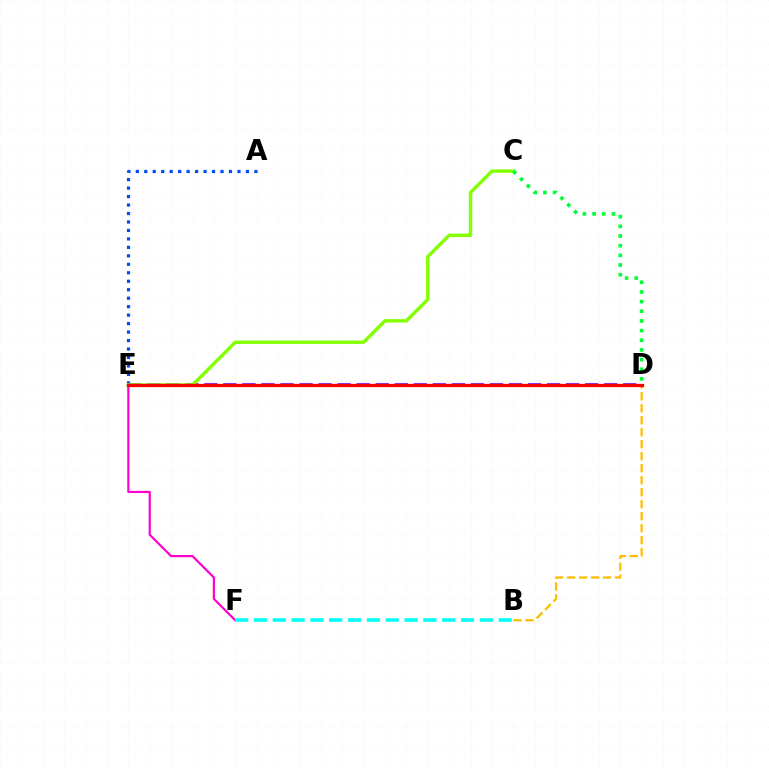{('B', 'D'): [{'color': '#ffbd00', 'line_style': 'dashed', 'thickness': 1.63}], ('E', 'F'): [{'color': '#ff00cf', 'line_style': 'solid', 'thickness': 1.57}], ('A', 'E'): [{'color': '#004bff', 'line_style': 'dotted', 'thickness': 2.3}], ('D', 'E'): [{'color': '#7200ff', 'line_style': 'dashed', 'thickness': 2.59}, {'color': '#ff0000', 'line_style': 'solid', 'thickness': 2.35}], ('C', 'E'): [{'color': '#84ff00', 'line_style': 'solid', 'thickness': 2.46}], ('C', 'D'): [{'color': '#00ff39', 'line_style': 'dotted', 'thickness': 2.63}], ('B', 'F'): [{'color': '#00fff6', 'line_style': 'dashed', 'thickness': 2.56}]}